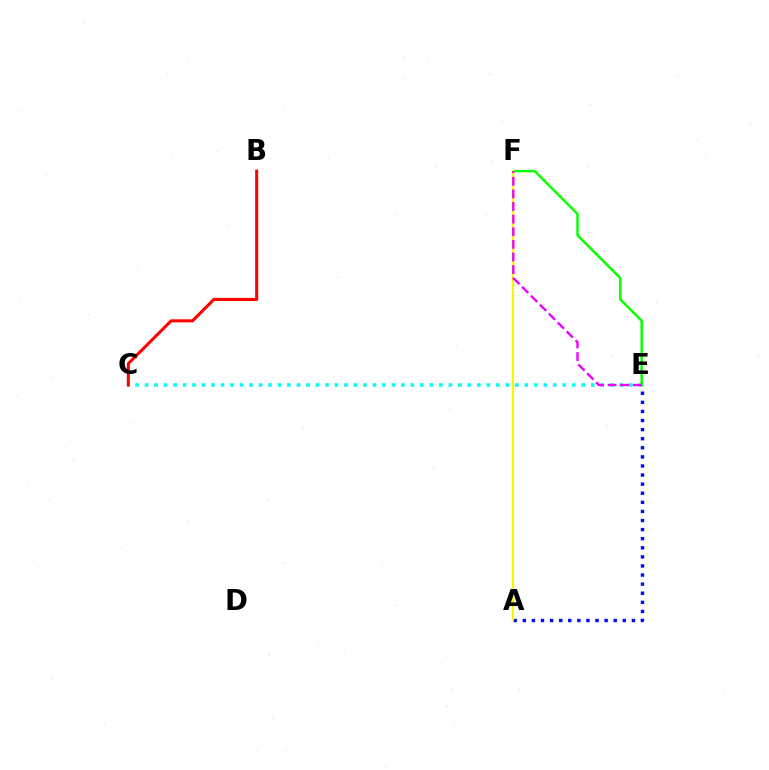{('A', 'E'): [{'color': '#0010ff', 'line_style': 'dotted', 'thickness': 2.47}], ('C', 'E'): [{'color': '#00fff6', 'line_style': 'dotted', 'thickness': 2.58}], ('E', 'F'): [{'color': '#08ff00', 'line_style': 'solid', 'thickness': 1.78}, {'color': '#ee00ff', 'line_style': 'dashed', 'thickness': 1.71}], ('B', 'C'): [{'color': '#ff0000', 'line_style': 'solid', 'thickness': 2.2}], ('A', 'F'): [{'color': '#fcf500', 'line_style': 'solid', 'thickness': 1.53}]}